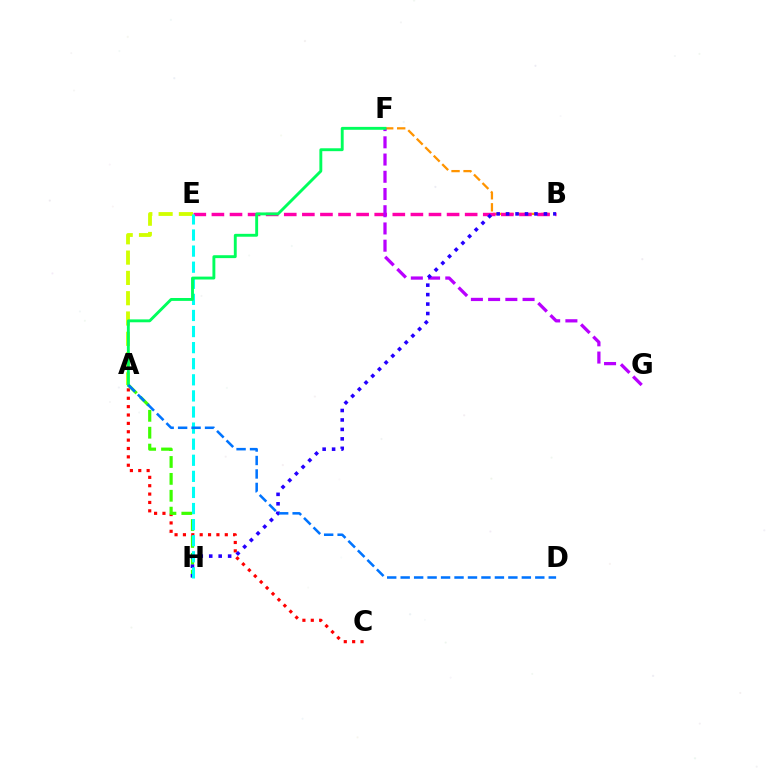{('B', 'F'): [{'color': '#ff9400', 'line_style': 'dashed', 'thickness': 1.63}], ('A', 'E'): [{'color': '#d1ff00', 'line_style': 'dashed', 'thickness': 2.76}], ('A', 'C'): [{'color': '#ff0000', 'line_style': 'dotted', 'thickness': 2.27}], ('B', 'E'): [{'color': '#ff00ac', 'line_style': 'dashed', 'thickness': 2.46}], ('A', 'H'): [{'color': '#3dff00', 'line_style': 'dashed', 'thickness': 2.29}], ('F', 'G'): [{'color': '#b900ff', 'line_style': 'dashed', 'thickness': 2.34}], ('B', 'H'): [{'color': '#2500ff', 'line_style': 'dotted', 'thickness': 2.57}], ('E', 'H'): [{'color': '#00fff6', 'line_style': 'dashed', 'thickness': 2.19}], ('A', 'F'): [{'color': '#00ff5c', 'line_style': 'solid', 'thickness': 2.08}], ('A', 'D'): [{'color': '#0074ff', 'line_style': 'dashed', 'thickness': 1.83}]}